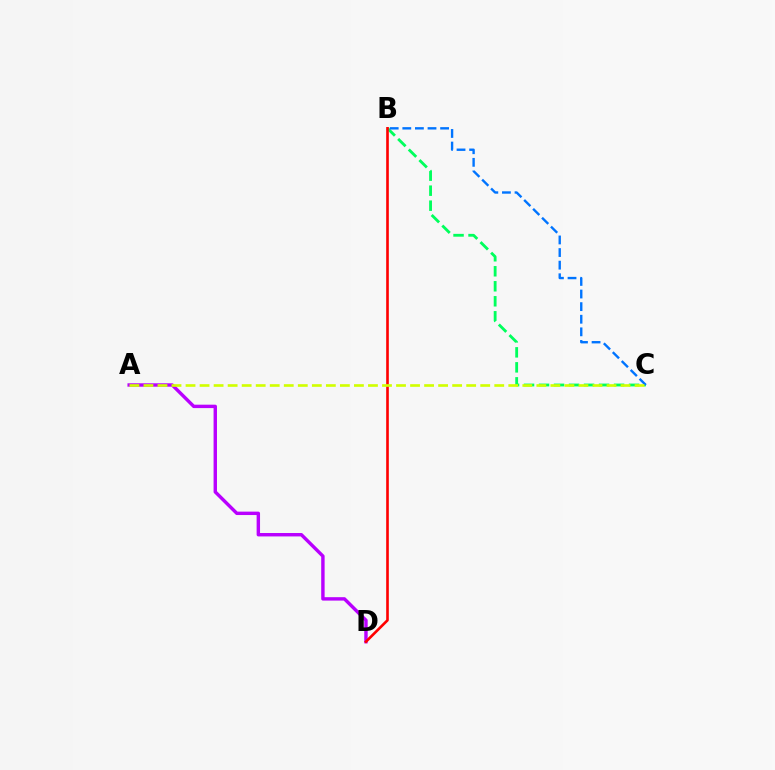{('B', 'C'): [{'color': '#00ff5c', 'line_style': 'dashed', 'thickness': 2.04}, {'color': '#0074ff', 'line_style': 'dashed', 'thickness': 1.71}], ('A', 'D'): [{'color': '#b900ff', 'line_style': 'solid', 'thickness': 2.46}], ('B', 'D'): [{'color': '#ff0000', 'line_style': 'solid', 'thickness': 1.9}], ('A', 'C'): [{'color': '#d1ff00', 'line_style': 'dashed', 'thickness': 1.91}]}